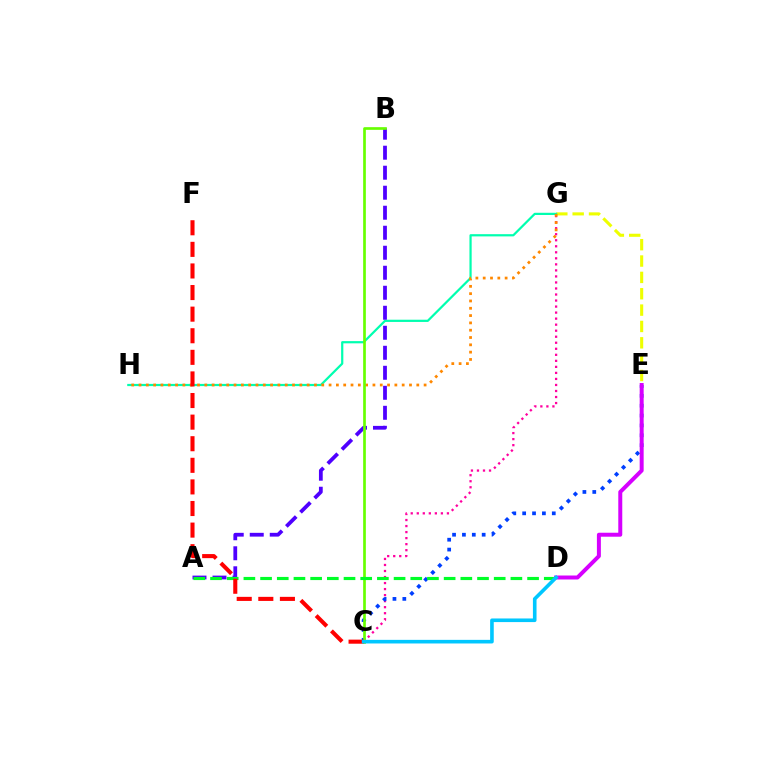{('C', 'G'): [{'color': '#ff00a0', 'line_style': 'dotted', 'thickness': 1.64}], ('E', 'G'): [{'color': '#eeff00', 'line_style': 'dashed', 'thickness': 2.22}], ('G', 'H'): [{'color': '#00ffaf', 'line_style': 'solid', 'thickness': 1.6}, {'color': '#ff8800', 'line_style': 'dotted', 'thickness': 1.99}], ('A', 'B'): [{'color': '#4f00ff', 'line_style': 'dashed', 'thickness': 2.72}], ('C', 'E'): [{'color': '#003fff', 'line_style': 'dotted', 'thickness': 2.68}], ('B', 'C'): [{'color': '#66ff00', 'line_style': 'solid', 'thickness': 1.93}], ('D', 'E'): [{'color': '#d600ff', 'line_style': 'solid', 'thickness': 2.86}], ('A', 'D'): [{'color': '#00ff27', 'line_style': 'dashed', 'thickness': 2.27}], ('C', 'F'): [{'color': '#ff0000', 'line_style': 'dashed', 'thickness': 2.93}], ('C', 'D'): [{'color': '#00c7ff', 'line_style': 'solid', 'thickness': 2.6}]}